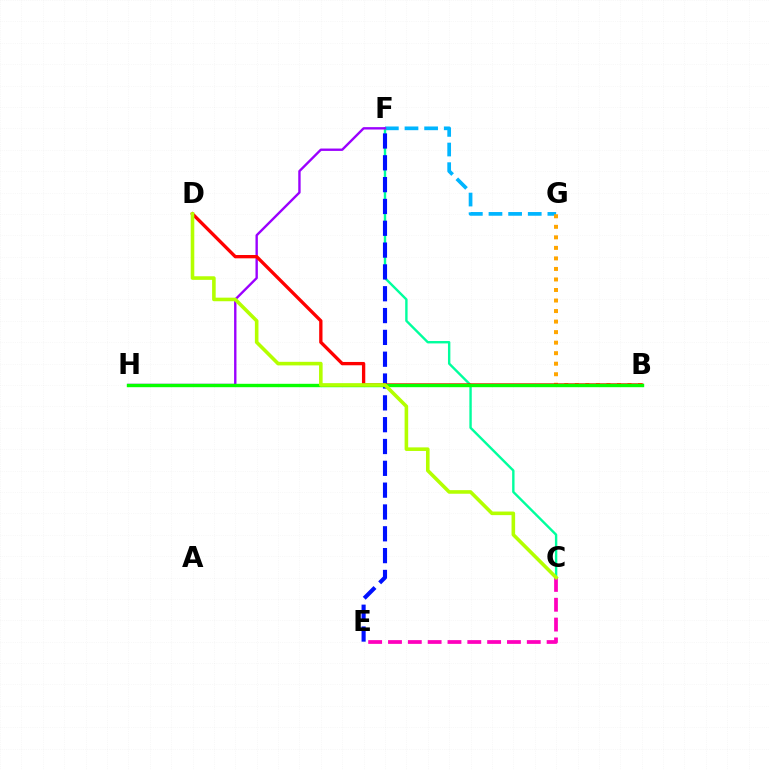{('F', 'G'): [{'color': '#00b5ff', 'line_style': 'dashed', 'thickness': 2.67}], ('C', 'F'): [{'color': '#00ff9d', 'line_style': 'solid', 'thickness': 1.72}], ('F', 'H'): [{'color': '#9b00ff', 'line_style': 'solid', 'thickness': 1.71}], ('B', 'G'): [{'color': '#ffa500', 'line_style': 'dotted', 'thickness': 2.86}], ('E', 'F'): [{'color': '#0010ff', 'line_style': 'dashed', 'thickness': 2.96}], ('B', 'D'): [{'color': '#ff0000', 'line_style': 'solid', 'thickness': 2.39}], ('C', 'E'): [{'color': '#ff00bd', 'line_style': 'dashed', 'thickness': 2.69}], ('B', 'H'): [{'color': '#08ff00', 'line_style': 'solid', 'thickness': 2.44}], ('C', 'D'): [{'color': '#b3ff00', 'line_style': 'solid', 'thickness': 2.58}]}